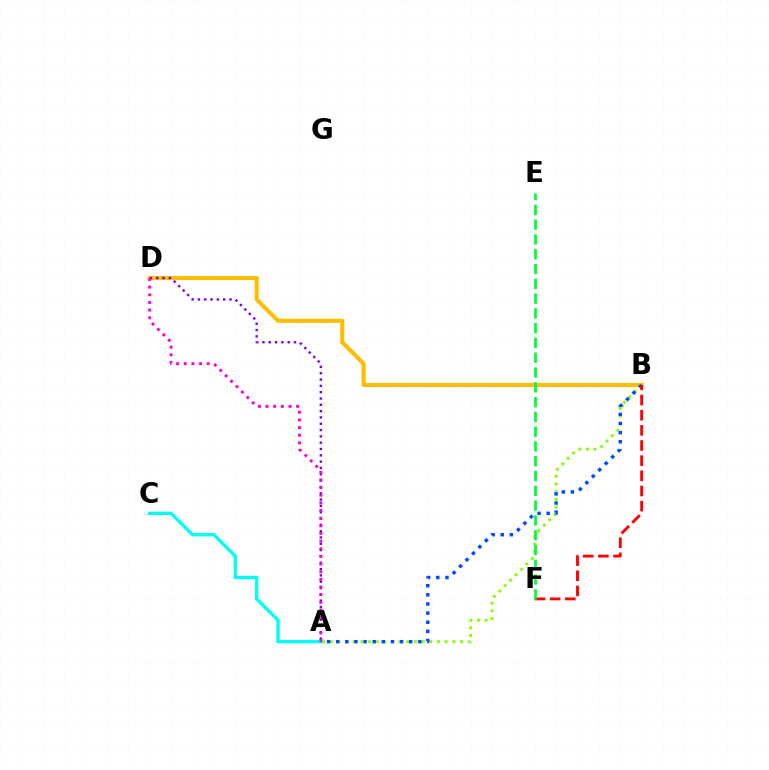{('B', 'D'): [{'color': '#ffbd00', 'line_style': 'solid', 'thickness': 2.94}], ('A', 'C'): [{'color': '#00fff6', 'line_style': 'solid', 'thickness': 2.44}], ('A', 'B'): [{'color': '#84ff00', 'line_style': 'dotted', 'thickness': 2.08}, {'color': '#004bff', 'line_style': 'dotted', 'thickness': 2.48}], ('B', 'F'): [{'color': '#ff0000', 'line_style': 'dashed', 'thickness': 2.06}], ('E', 'F'): [{'color': '#00ff39', 'line_style': 'dashed', 'thickness': 2.01}], ('A', 'D'): [{'color': '#7200ff', 'line_style': 'dotted', 'thickness': 1.72}, {'color': '#ff00cf', 'line_style': 'dotted', 'thickness': 2.08}]}